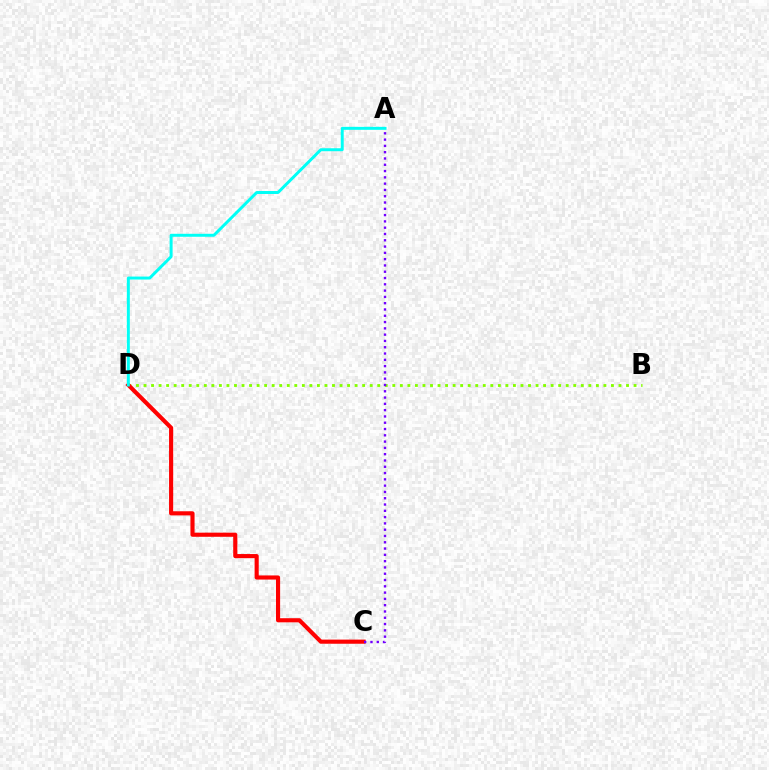{('B', 'D'): [{'color': '#84ff00', 'line_style': 'dotted', 'thickness': 2.05}], ('C', 'D'): [{'color': '#ff0000', 'line_style': 'solid', 'thickness': 2.97}], ('A', 'C'): [{'color': '#7200ff', 'line_style': 'dotted', 'thickness': 1.71}], ('A', 'D'): [{'color': '#00fff6', 'line_style': 'solid', 'thickness': 2.14}]}